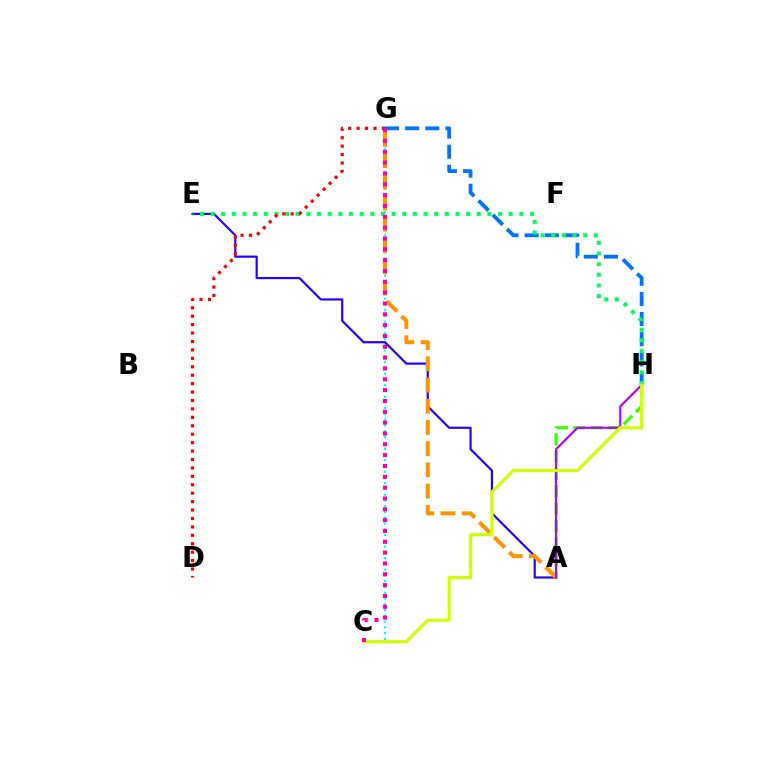{('C', 'G'): [{'color': '#00fff6', 'line_style': 'dotted', 'thickness': 1.57}, {'color': '#ff00ac', 'line_style': 'dotted', 'thickness': 2.94}], ('G', 'H'): [{'color': '#0074ff', 'line_style': 'dashed', 'thickness': 2.74}], ('A', 'E'): [{'color': '#2500ff', 'line_style': 'solid', 'thickness': 1.57}], ('A', 'H'): [{'color': '#3dff00', 'line_style': 'dashed', 'thickness': 2.35}, {'color': '#b900ff', 'line_style': 'solid', 'thickness': 1.57}], ('E', 'H'): [{'color': '#00ff5c', 'line_style': 'dotted', 'thickness': 2.89}], ('A', 'G'): [{'color': '#ff9400', 'line_style': 'dashed', 'thickness': 2.88}], ('D', 'G'): [{'color': '#ff0000', 'line_style': 'dotted', 'thickness': 2.29}], ('C', 'H'): [{'color': '#d1ff00', 'line_style': 'solid', 'thickness': 2.25}]}